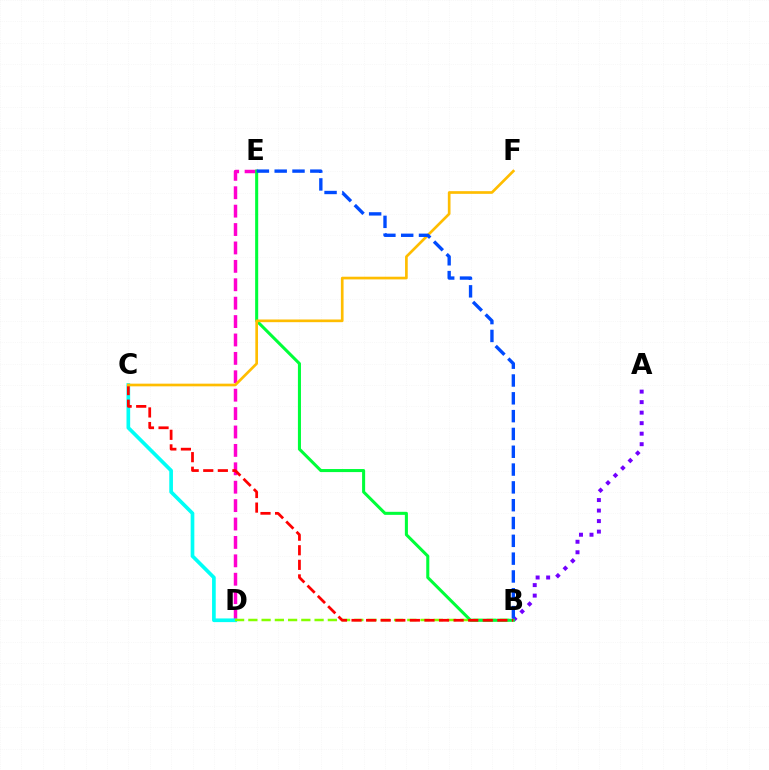{('D', 'E'): [{'color': '#ff00cf', 'line_style': 'dashed', 'thickness': 2.5}], ('C', 'D'): [{'color': '#00fff6', 'line_style': 'solid', 'thickness': 2.64}], ('B', 'D'): [{'color': '#84ff00', 'line_style': 'dashed', 'thickness': 1.8}], ('A', 'B'): [{'color': '#7200ff', 'line_style': 'dotted', 'thickness': 2.86}], ('B', 'E'): [{'color': '#00ff39', 'line_style': 'solid', 'thickness': 2.2}, {'color': '#004bff', 'line_style': 'dashed', 'thickness': 2.42}], ('B', 'C'): [{'color': '#ff0000', 'line_style': 'dashed', 'thickness': 1.98}], ('C', 'F'): [{'color': '#ffbd00', 'line_style': 'solid', 'thickness': 1.93}]}